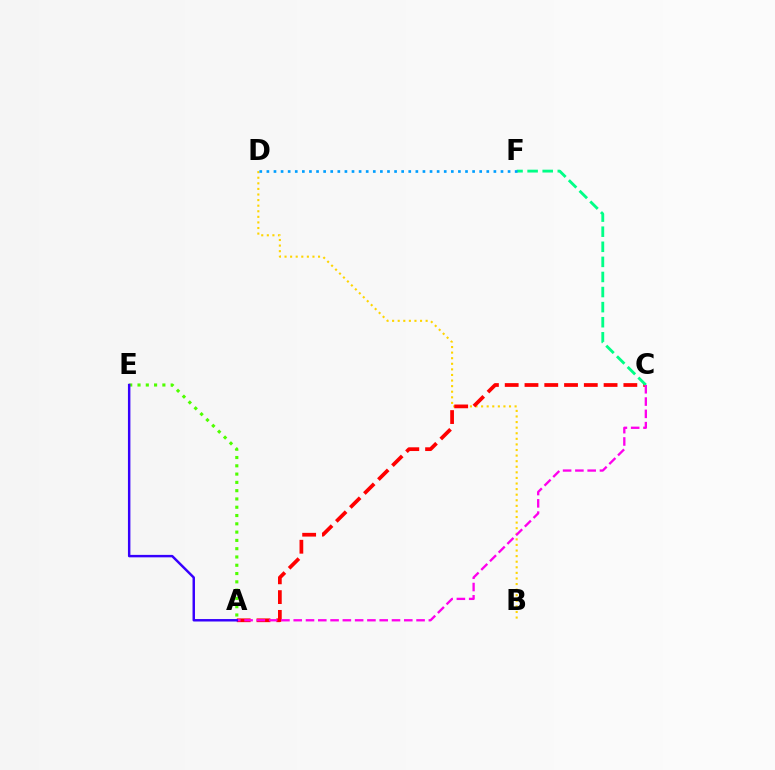{('B', 'D'): [{'color': '#ffd500', 'line_style': 'dotted', 'thickness': 1.52}], ('A', 'E'): [{'color': '#4fff00', 'line_style': 'dotted', 'thickness': 2.25}, {'color': '#3700ff', 'line_style': 'solid', 'thickness': 1.77}], ('A', 'C'): [{'color': '#ff0000', 'line_style': 'dashed', 'thickness': 2.69}, {'color': '#ff00ed', 'line_style': 'dashed', 'thickness': 1.67}], ('C', 'F'): [{'color': '#00ff86', 'line_style': 'dashed', 'thickness': 2.05}], ('D', 'F'): [{'color': '#009eff', 'line_style': 'dotted', 'thickness': 1.93}]}